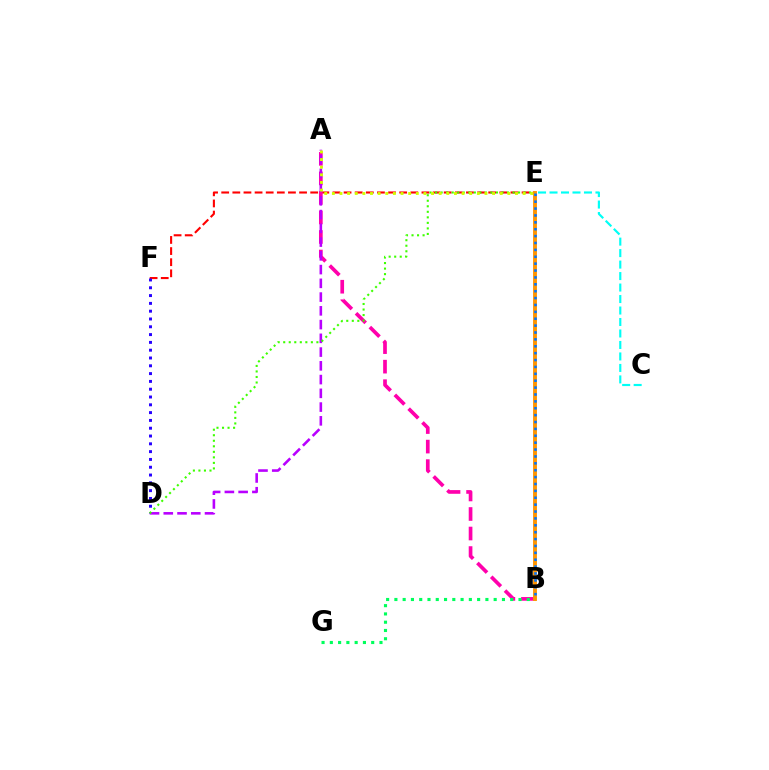{('E', 'F'): [{'color': '#ff0000', 'line_style': 'dashed', 'thickness': 1.51}], ('D', 'F'): [{'color': '#2500ff', 'line_style': 'dotted', 'thickness': 2.12}], ('A', 'B'): [{'color': '#ff00ac', 'line_style': 'dashed', 'thickness': 2.65}], ('B', 'G'): [{'color': '#00ff5c', 'line_style': 'dotted', 'thickness': 2.25}], ('C', 'E'): [{'color': '#00fff6', 'line_style': 'dashed', 'thickness': 1.56}], ('B', 'E'): [{'color': '#ff9400', 'line_style': 'solid', 'thickness': 2.79}, {'color': '#0074ff', 'line_style': 'dotted', 'thickness': 1.87}], ('A', 'D'): [{'color': '#b900ff', 'line_style': 'dashed', 'thickness': 1.87}], ('D', 'E'): [{'color': '#3dff00', 'line_style': 'dotted', 'thickness': 1.5}], ('A', 'E'): [{'color': '#d1ff00', 'line_style': 'dotted', 'thickness': 2.07}]}